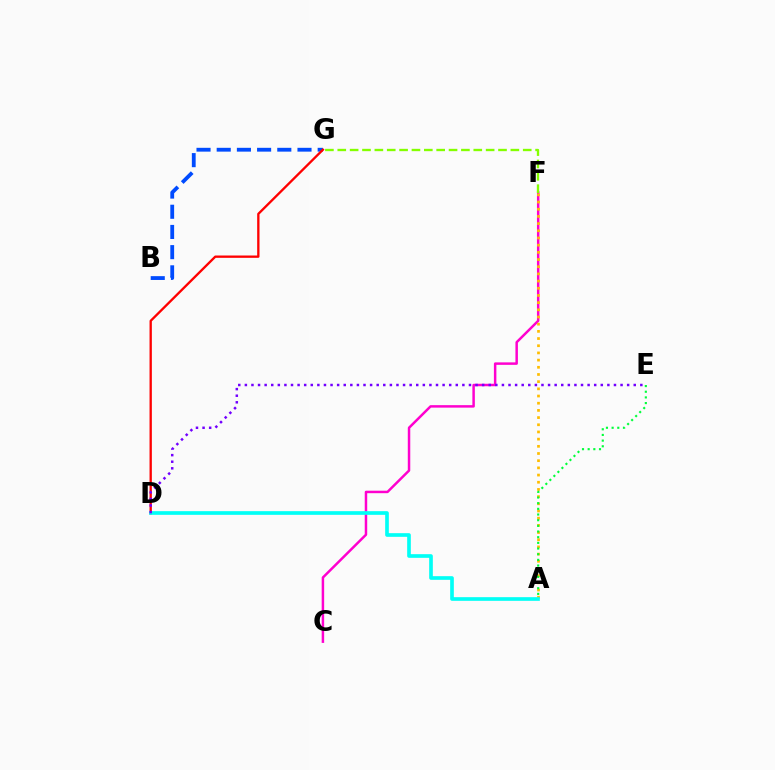{('B', 'G'): [{'color': '#004bff', 'line_style': 'dashed', 'thickness': 2.74}], ('C', 'F'): [{'color': '#ff00cf', 'line_style': 'solid', 'thickness': 1.79}], ('A', 'F'): [{'color': '#ffbd00', 'line_style': 'dotted', 'thickness': 1.95}], ('A', 'E'): [{'color': '#00ff39', 'line_style': 'dotted', 'thickness': 1.54}], ('D', 'G'): [{'color': '#ff0000', 'line_style': 'solid', 'thickness': 1.67}], ('A', 'D'): [{'color': '#00fff6', 'line_style': 'solid', 'thickness': 2.64}], ('D', 'E'): [{'color': '#7200ff', 'line_style': 'dotted', 'thickness': 1.79}], ('F', 'G'): [{'color': '#84ff00', 'line_style': 'dashed', 'thickness': 1.68}]}